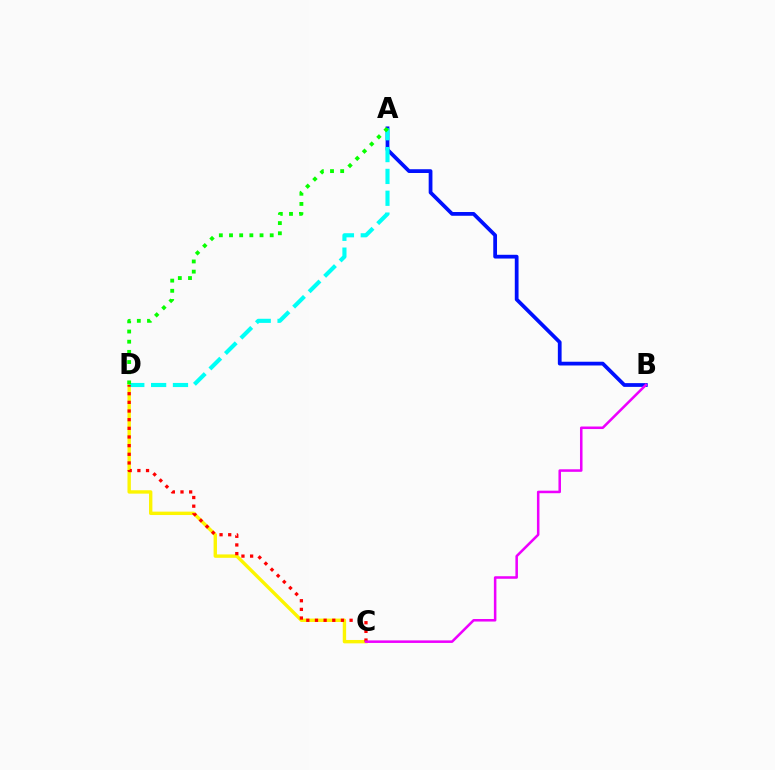{('C', 'D'): [{'color': '#fcf500', 'line_style': 'solid', 'thickness': 2.44}, {'color': '#ff0000', 'line_style': 'dotted', 'thickness': 2.35}], ('A', 'B'): [{'color': '#0010ff', 'line_style': 'solid', 'thickness': 2.71}], ('A', 'D'): [{'color': '#00fff6', 'line_style': 'dashed', 'thickness': 2.97}, {'color': '#08ff00', 'line_style': 'dotted', 'thickness': 2.76}], ('B', 'C'): [{'color': '#ee00ff', 'line_style': 'solid', 'thickness': 1.83}]}